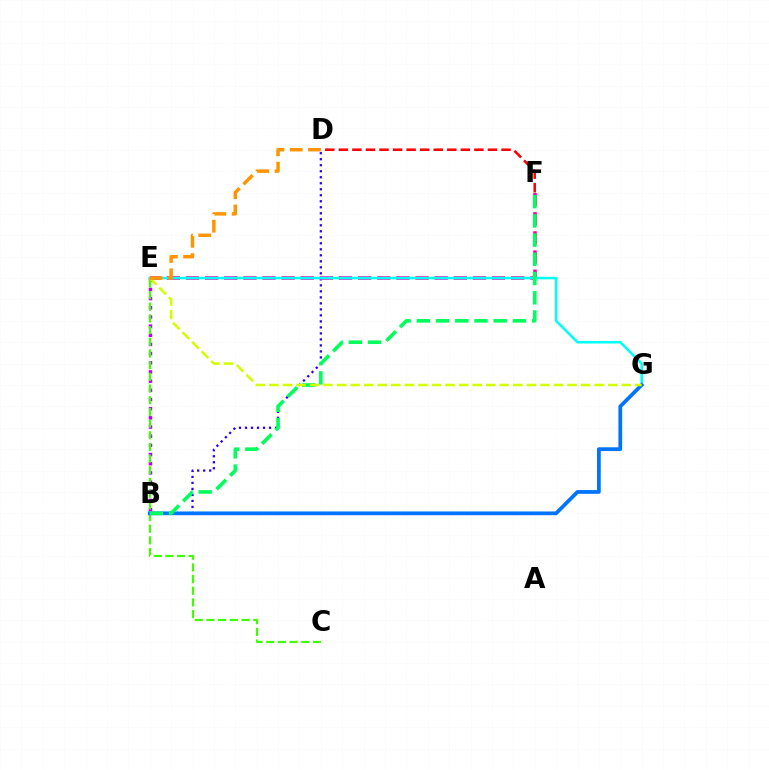{('B', 'D'): [{'color': '#2500ff', 'line_style': 'dotted', 'thickness': 1.63}], ('E', 'F'): [{'color': '#ff00ac', 'line_style': 'dashed', 'thickness': 2.6}], ('E', 'G'): [{'color': '#00fff6', 'line_style': 'solid', 'thickness': 1.84}, {'color': '#d1ff00', 'line_style': 'dashed', 'thickness': 1.84}], ('D', 'F'): [{'color': '#ff0000', 'line_style': 'dashed', 'thickness': 1.84}], ('B', 'E'): [{'color': '#b900ff', 'line_style': 'dotted', 'thickness': 2.49}], ('C', 'E'): [{'color': '#3dff00', 'line_style': 'dashed', 'thickness': 1.59}], ('B', 'G'): [{'color': '#0074ff', 'line_style': 'solid', 'thickness': 2.7}], ('B', 'F'): [{'color': '#00ff5c', 'line_style': 'dashed', 'thickness': 2.61}], ('D', 'E'): [{'color': '#ff9400', 'line_style': 'dashed', 'thickness': 2.48}]}